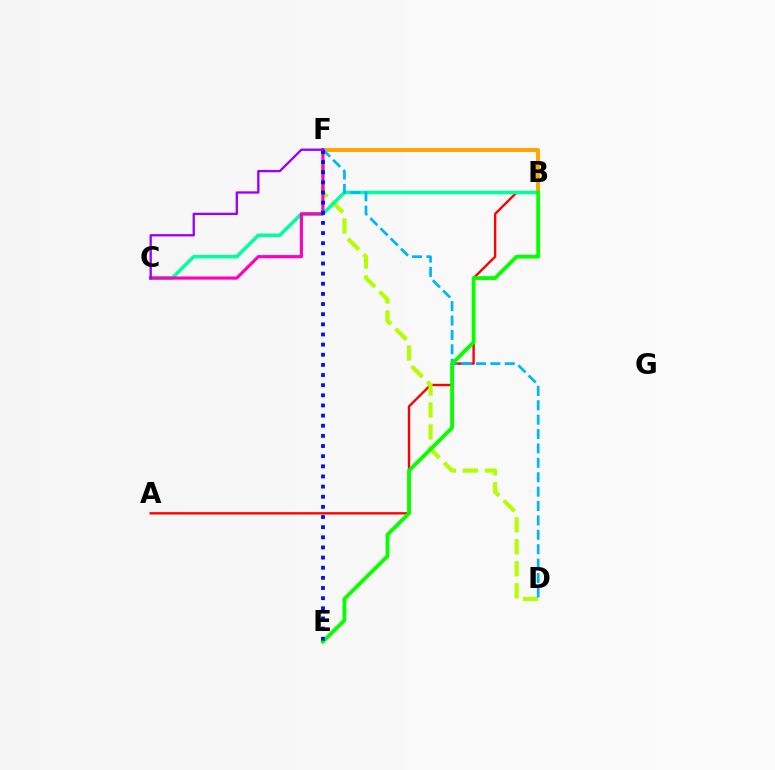{('A', 'B'): [{'color': '#ff0000', 'line_style': 'solid', 'thickness': 1.71}], ('D', 'F'): [{'color': '#b3ff00', 'line_style': 'dashed', 'thickness': 2.99}, {'color': '#00b5ff', 'line_style': 'dashed', 'thickness': 1.96}], ('B', 'C'): [{'color': '#00ff9d', 'line_style': 'solid', 'thickness': 2.56}], ('B', 'F'): [{'color': '#ffa500', 'line_style': 'solid', 'thickness': 2.84}], ('B', 'E'): [{'color': '#08ff00', 'line_style': 'solid', 'thickness': 2.75}], ('C', 'F'): [{'color': '#ff00bd', 'line_style': 'solid', 'thickness': 2.27}, {'color': '#9b00ff', 'line_style': 'solid', 'thickness': 1.68}], ('E', 'F'): [{'color': '#0010ff', 'line_style': 'dotted', 'thickness': 2.76}]}